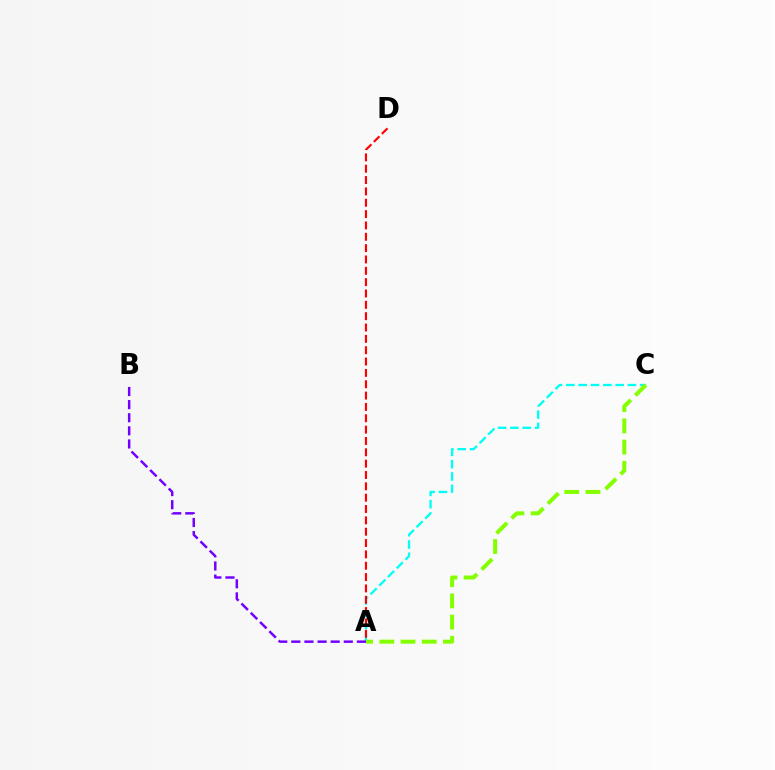{('A', 'C'): [{'color': '#00fff6', 'line_style': 'dashed', 'thickness': 1.67}, {'color': '#84ff00', 'line_style': 'dashed', 'thickness': 2.88}], ('A', 'D'): [{'color': '#ff0000', 'line_style': 'dashed', 'thickness': 1.54}], ('A', 'B'): [{'color': '#7200ff', 'line_style': 'dashed', 'thickness': 1.78}]}